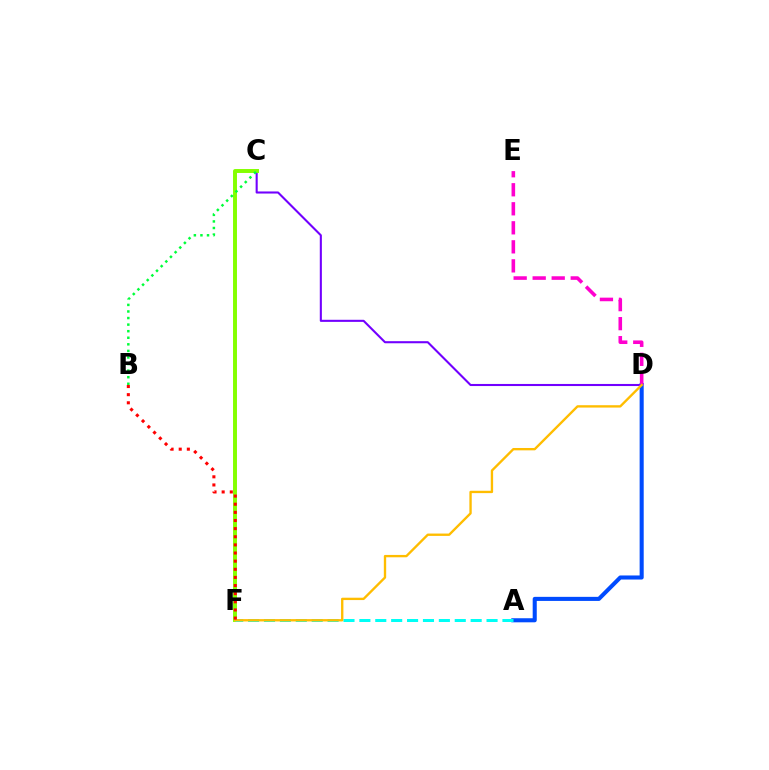{('A', 'D'): [{'color': '#004bff', 'line_style': 'solid', 'thickness': 2.93}], ('D', 'E'): [{'color': '#ff00cf', 'line_style': 'dashed', 'thickness': 2.58}], ('C', 'D'): [{'color': '#7200ff', 'line_style': 'solid', 'thickness': 1.5}], ('C', 'F'): [{'color': '#84ff00', 'line_style': 'solid', 'thickness': 2.84}], ('A', 'F'): [{'color': '#00fff6', 'line_style': 'dashed', 'thickness': 2.16}], ('B', 'C'): [{'color': '#00ff39', 'line_style': 'dotted', 'thickness': 1.79}], ('D', 'F'): [{'color': '#ffbd00', 'line_style': 'solid', 'thickness': 1.69}], ('B', 'F'): [{'color': '#ff0000', 'line_style': 'dotted', 'thickness': 2.21}]}